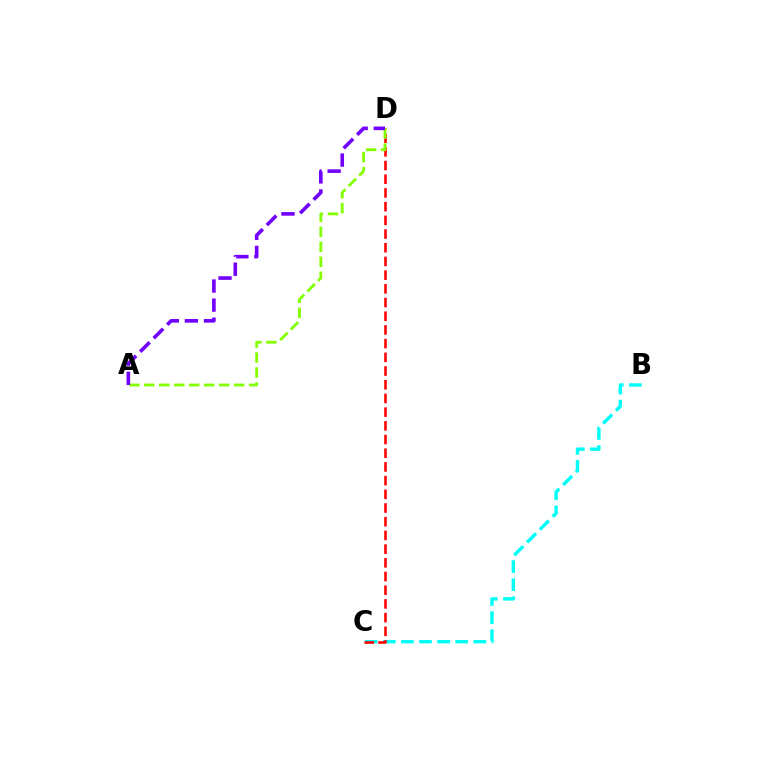{('B', 'C'): [{'color': '#00fff6', 'line_style': 'dashed', 'thickness': 2.46}], ('C', 'D'): [{'color': '#ff0000', 'line_style': 'dashed', 'thickness': 1.86}], ('A', 'D'): [{'color': '#84ff00', 'line_style': 'dashed', 'thickness': 2.04}, {'color': '#7200ff', 'line_style': 'dashed', 'thickness': 2.59}]}